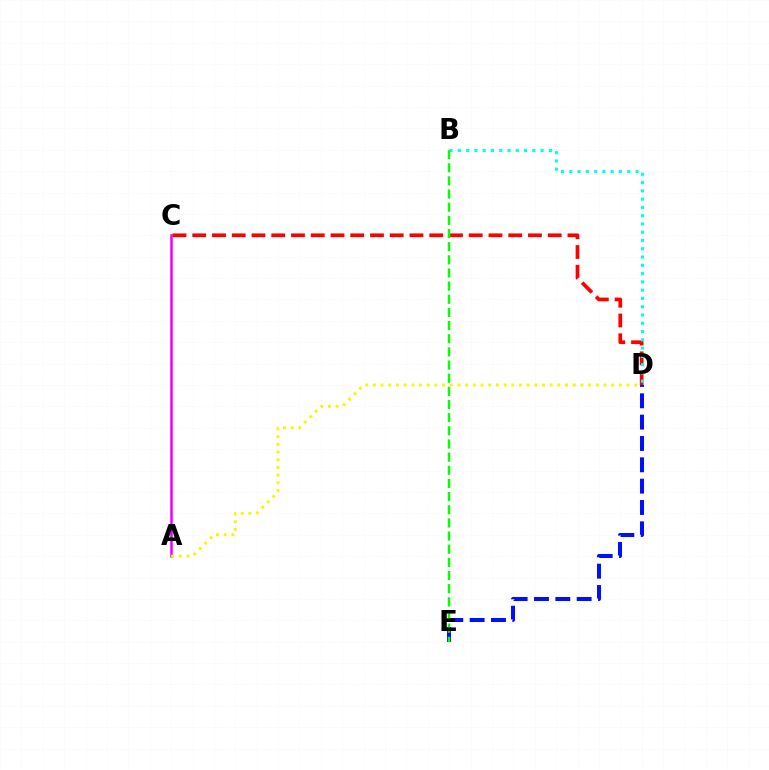{('A', 'C'): [{'color': '#ee00ff', 'line_style': 'solid', 'thickness': 1.82}], ('C', 'D'): [{'color': '#ff0000', 'line_style': 'dashed', 'thickness': 2.68}], ('D', 'E'): [{'color': '#0010ff', 'line_style': 'dashed', 'thickness': 2.9}], ('B', 'D'): [{'color': '#00fff6', 'line_style': 'dotted', 'thickness': 2.25}], ('B', 'E'): [{'color': '#08ff00', 'line_style': 'dashed', 'thickness': 1.79}], ('A', 'D'): [{'color': '#fcf500', 'line_style': 'dotted', 'thickness': 2.09}]}